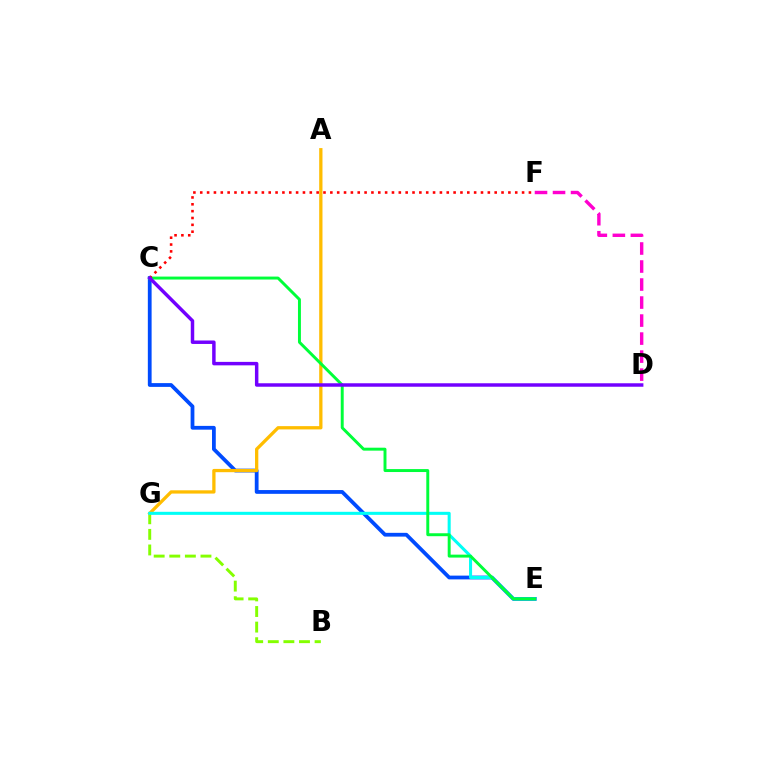{('C', 'E'): [{'color': '#004bff', 'line_style': 'solid', 'thickness': 2.72}, {'color': '#00ff39', 'line_style': 'solid', 'thickness': 2.12}], ('B', 'G'): [{'color': '#84ff00', 'line_style': 'dashed', 'thickness': 2.12}], ('A', 'G'): [{'color': '#ffbd00', 'line_style': 'solid', 'thickness': 2.36}], ('E', 'G'): [{'color': '#00fff6', 'line_style': 'solid', 'thickness': 2.2}], ('D', 'F'): [{'color': '#ff00cf', 'line_style': 'dashed', 'thickness': 2.45}], ('C', 'F'): [{'color': '#ff0000', 'line_style': 'dotted', 'thickness': 1.86}], ('C', 'D'): [{'color': '#7200ff', 'line_style': 'solid', 'thickness': 2.49}]}